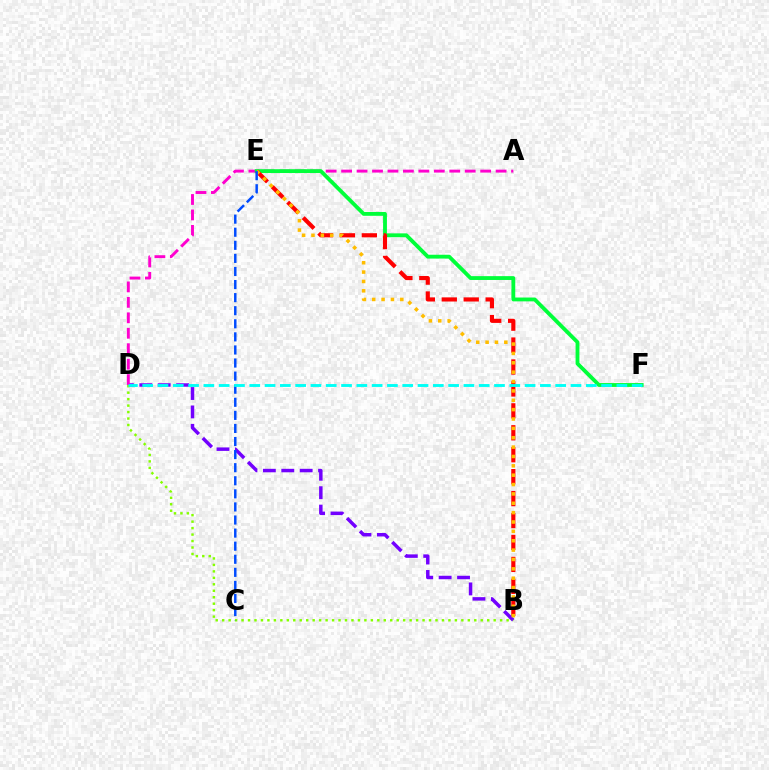{('B', 'D'): [{'color': '#7200ff', 'line_style': 'dashed', 'thickness': 2.5}, {'color': '#84ff00', 'line_style': 'dotted', 'thickness': 1.76}], ('A', 'D'): [{'color': '#ff00cf', 'line_style': 'dashed', 'thickness': 2.1}], ('E', 'F'): [{'color': '#00ff39', 'line_style': 'solid', 'thickness': 2.76}], ('B', 'E'): [{'color': '#ff0000', 'line_style': 'dashed', 'thickness': 2.98}, {'color': '#ffbd00', 'line_style': 'dotted', 'thickness': 2.54}], ('C', 'E'): [{'color': '#004bff', 'line_style': 'dashed', 'thickness': 1.78}], ('D', 'F'): [{'color': '#00fff6', 'line_style': 'dashed', 'thickness': 2.08}]}